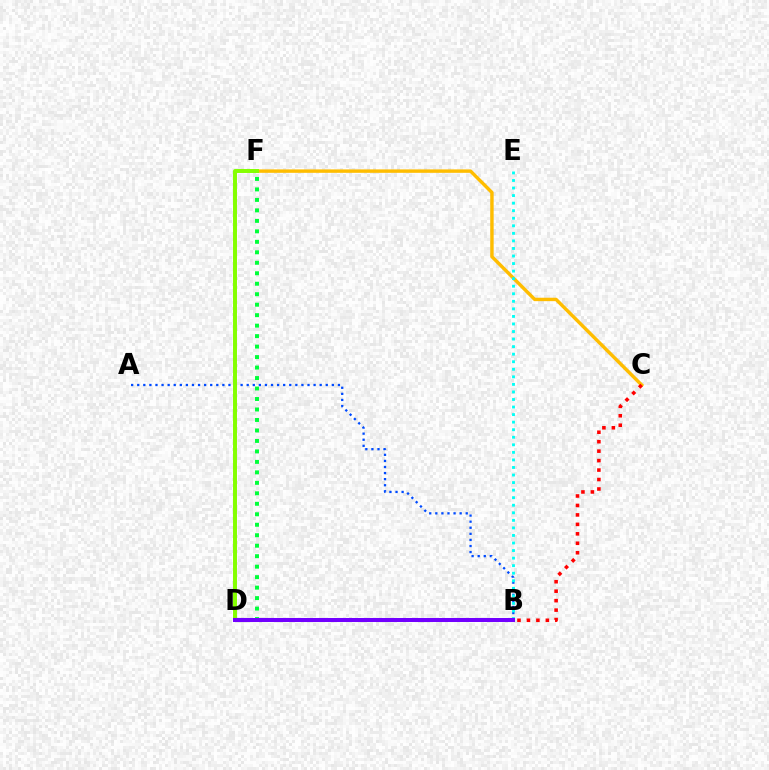{('C', 'F'): [{'color': '#ffbd00', 'line_style': 'solid', 'thickness': 2.46}], ('B', 'D'): [{'color': '#ff00cf', 'line_style': 'dotted', 'thickness': 1.75}, {'color': '#7200ff', 'line_style': 'solid', 'thickness': 2.9}], ('A', 'B'): [{'color': '#004bff', 'line_style': 'dotted', 'thickness': 1.65}], ('D', 'F'): [{'color': '#00ff39', 'line_style': 'dotted', 'thickness': 2.85}, {'color': '#84ff00', 'line_style': 'solid', 'thickness': 2.85}], ('B', 'C'): [{'color': '#ff0000', 'line_style': 'dotted', 'thickness': 2.57}], ('B', 'E'): [{'color': '#00fff6', 'line_style': 'dotted', 'thickness': 2.05}]}